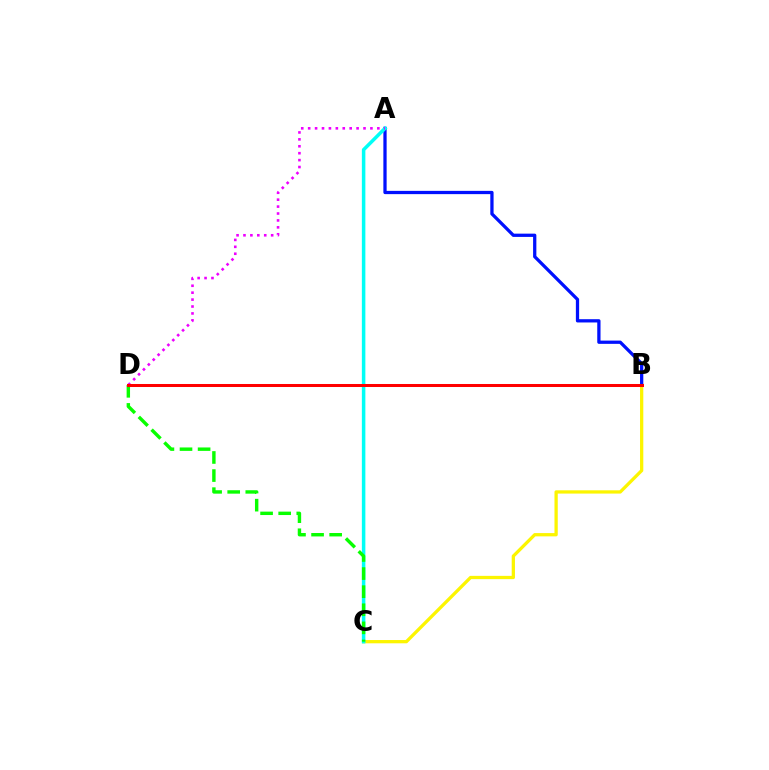{('B', 'C'): [{'color': '#fcf500', 'line_style': 'solid', 'thickness': 2.36}], ('A', 'B'): [{'color': '#0010ff', 'line_style': 'solid', 'thickness': 2.35}], ('A', 'C'): [{'color': '#00fff6', 'line_style': 'solid', 'thickness': 2.53}], ('C', 'D'): [{'color': '#08ff00', 'line_style': 'dashed', 'thickness': 2.46}], ('A', 'D'): [{'color': '#ee00ff', 'line_style': 'dotted', 'thickness': 1.88}], ('B', 'D'): [{'color': '#ff0000', 'line_style': 'solid', 'thickness': 2.17}]}